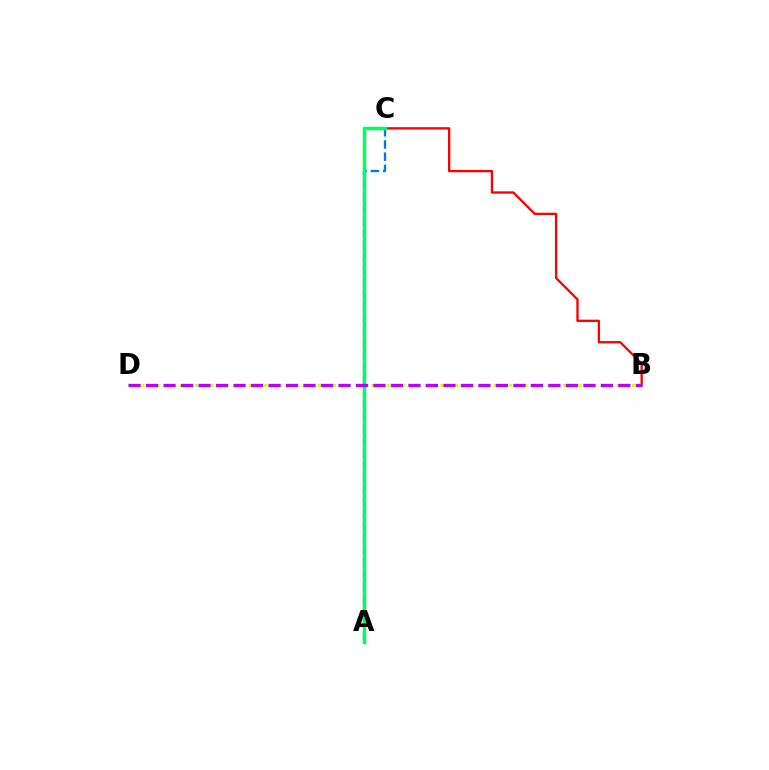{('A', 'C'): [{'color': '#0074ff', 'line_style': 'dashed', 'thickness': 1.66}, {'color': '#00ff5c', 'line_style': 'solid', 'thickness': 2.5}], ('B', 'C'): [{'color': '#ff0000', 'line_style': 'solid', 'thickness': 1.68}], ('B', 'D'): [{'color': '#d1ff00', 'line_style': 'dotted', 'thickness': 2.08}, {'color': '#b900ff', 'line_style': 'dashed', 'thickness': 2.38}]}